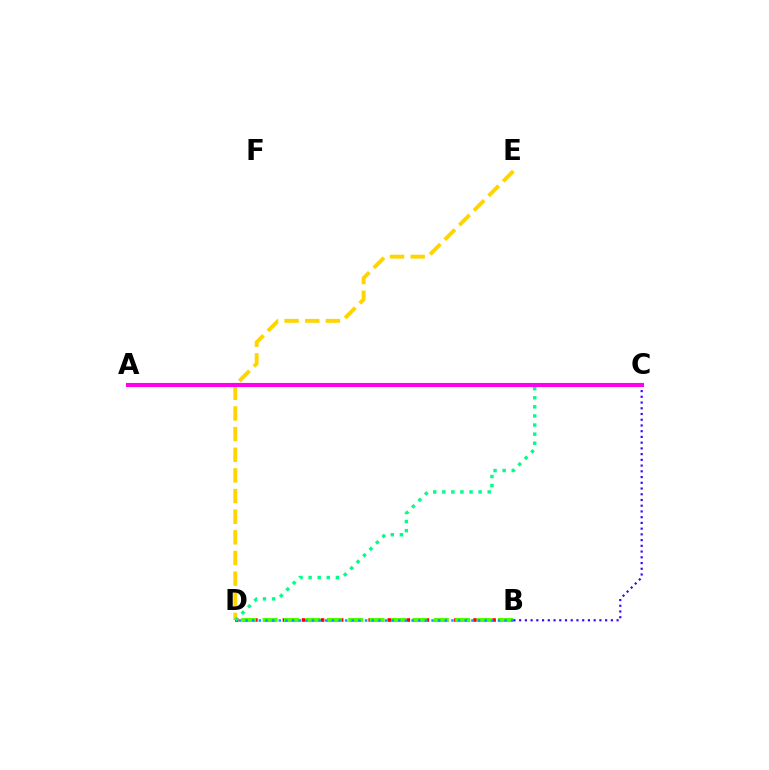{('D', 'E'): [{'color': '#ffd500', 'line_style': 'dashed', 'thickness': 2.8}], ('B', 'D'): [{'color': '#ff0000', 'line_style': 'dotted', 'thickness': 2.59}, {'color': '#4fff00', 'line_style': 'dashed', 'thickness': 2.91}, {'color': '#009eff', 'line_style': 'dotted', 'thickness': 1.8}], ('C', 'D'): [{'color': '#00ff86', 'line_style': 'dotted', 'thickness': 2.47}], ('B', 'C'): [{'color': '#3700ff', 'line_style': 'dotted', 'thickness': 1.56}], ('A', 'C'): [{'color': '#ff00ed', 'line_style': 'solid', 'thickness': 2.96}]}